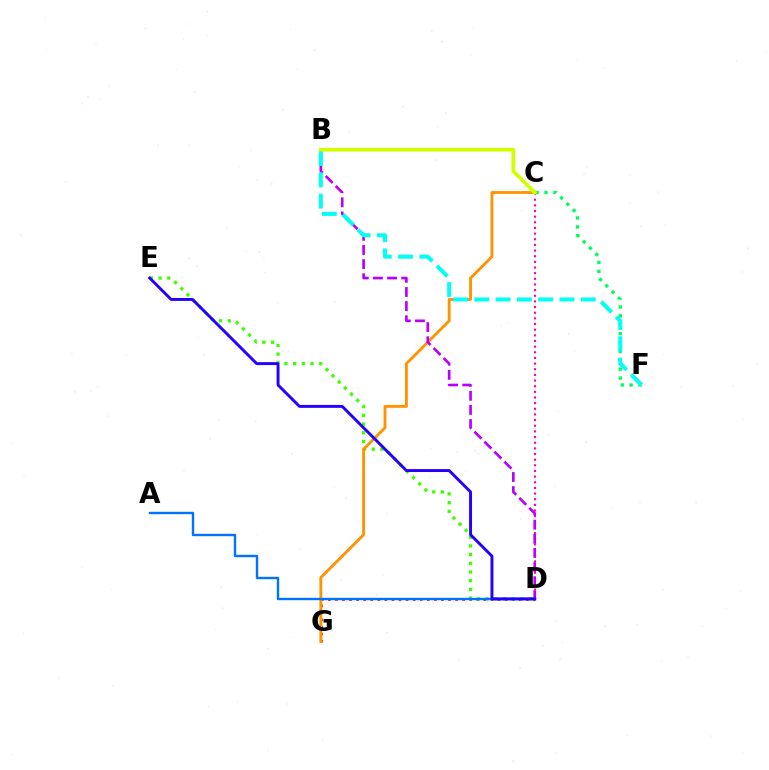{('C', 'D'): [{'color': '#ff00ac', 'line_style': 'dotted', 'thickness': 1.54}], ('D', 'G'): [{'color': '#ff0000', 'line_style': 'dotted', 'thickness': 1.92}], ('D', 'E'): [{'color': '#3dff00', 'line_style': 'dotted', 'thickness': 2.36}, {'color': '#2500ff', 'line_style': 'solid', 'thickness': 2.1}], ('C', 'G'): [{'color': '#ff9400', 'line_style': 'solid', 'thickness': 2.06}], ('A', 'D'): [{'color': '#0074ff', 'line_style': 'solid', 'thickness': 1.73}], ('B', 'D'): [{'color': '#b900ff', 'line_style': 'dashed', 'thickness': 1.92}], ('C', 'F'): [{'color': '#00ff5c', 'line_style': 'dotted', 'thickness': 2.42}], ('B', 'F'): [{'color': '#00fff6', 'line_style': 'dashed', 'thickness': 2.89}], ('B', 'C'): [{'color': '#d1ff00', 'line_style': 'solid', 'thickness': 2.67}]}